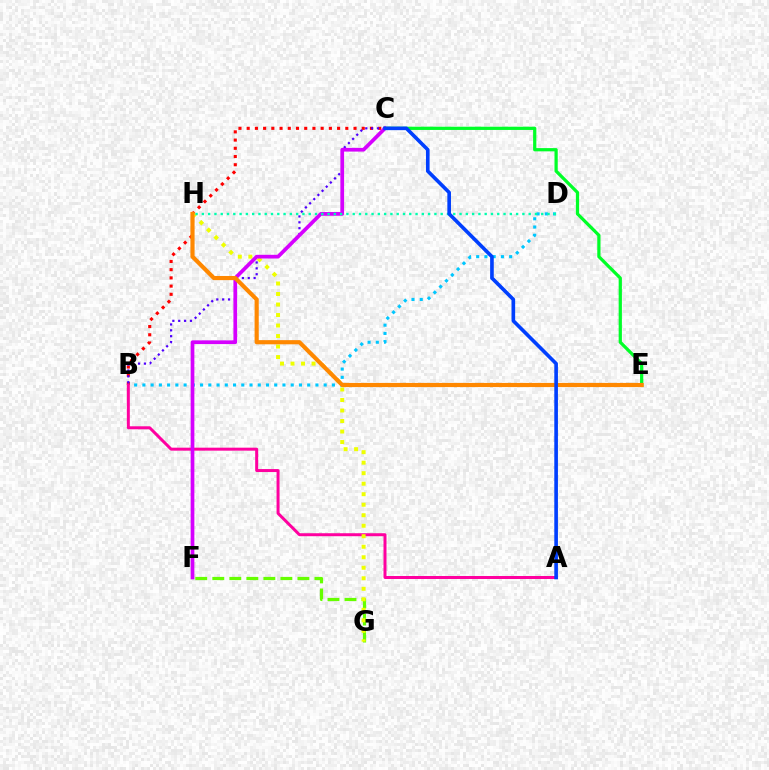{('B', 'C'): [{'color': '#ff0000', 'line_style': 'dotted', 'thickness': 2.23}, {'color': '#4f00ff', 'line_style': 'dotted', 'thickness': 1.59}], ('C', 'E'): [{'color': '#00ff27', 'line_style': 'solid', 'thickness': 2.33}], ('B', 'D'): [{'color': '#00c7ff', 'line_style': 'dotted', 'thickness': 2.24}], ('A', 'B'): [{'color': '#ff00a0', 'line_style': 'solid', 'thickness': 2.15}], ('F', 'G'): [{'color': '#66ff00', 'line_style': 'dashed', 'thickness': 2.31}], ('G', 'H'): [{'color': '#eeff00', 'line_style': 'dotted', 'thickness': 2.86}], ('C', 'F'): [{'color': '#d600ff', 'line_style': 'solid', 'thickness': 2.68}], ('E', 'H'): [{'color': '#ff8800', 'line_style': 'solid', 'thickness': 2.99}], ('D', 'H'): [{'color': '#00ffaf', 'line_style': 'dotted', 'thickness': 1.71}], ('A', 'C'): [{'color': '#003fff', 'line_style': 'solid', 'thickness': 2.61}]}